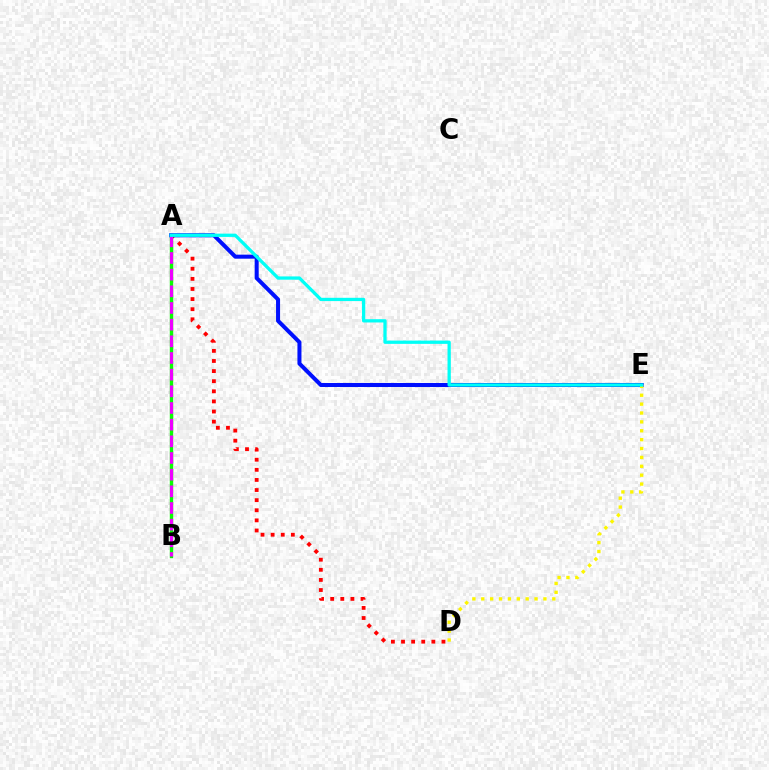{('A', 'D'): [{'color': '#ff0000', 'line_style': 'dotted', 'thickness': 2.75}], ('A', 'B'): [{'color': '#08ff00', 'line_style': 'solid', 'thickness': 2.44}, {'color': '#ee00ff', 'line_style': 'dashed', 'thickness': 2.26}], ('A', 'E'): [{'color': '#0010ff', 'line_style': 'solid', 'thickness': 2.9}, {'color': '#00fff6', 'line_style': 'solid', 'thickness': 2.36}], ('D', 'E'): [{'color': '#fcf500', 'line_style': 'dotted', 'thickness': 2.41}]}